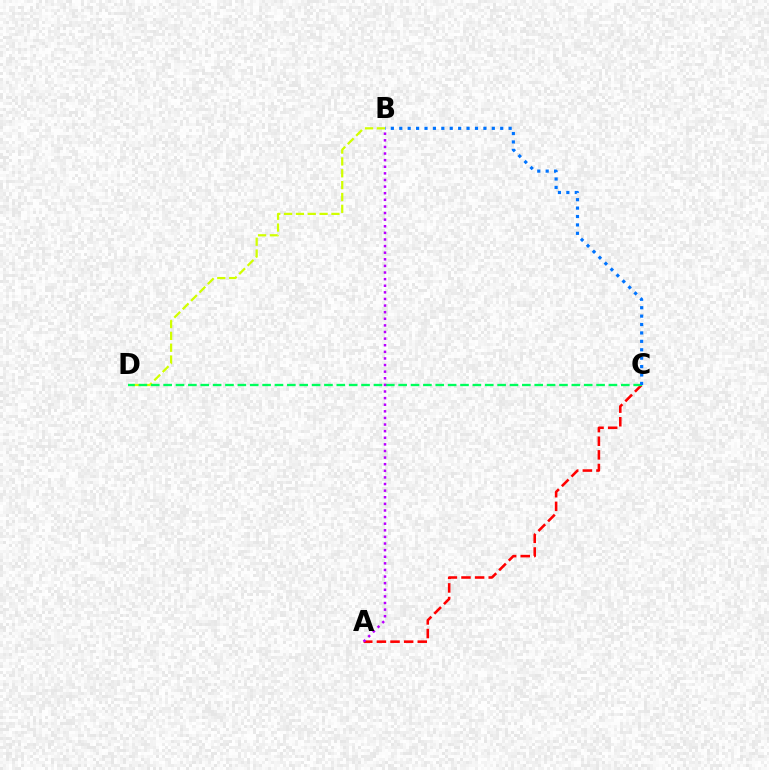{('B', 'D'): [{'color': '#d1ff00', 'line_style': 'dashed', 'thickness': 1.61}], ('A', 'C'): [{'color': '#ff0000', 'line_style': 'dashed', 'thickness': 1.85}], ('C', 'D'): [{'color': '#00ff5c', 'line_style': 'dashed', 'thickness': 1.68}], ('B', 'C'): [{'color': '#0074ff', 'line_style': 'dotted', 'thickness': 2.29}], ('A', 'B'): [{'color': '#b900ff', 'line_style': 'dotted', 'thickness': 1.8}]}